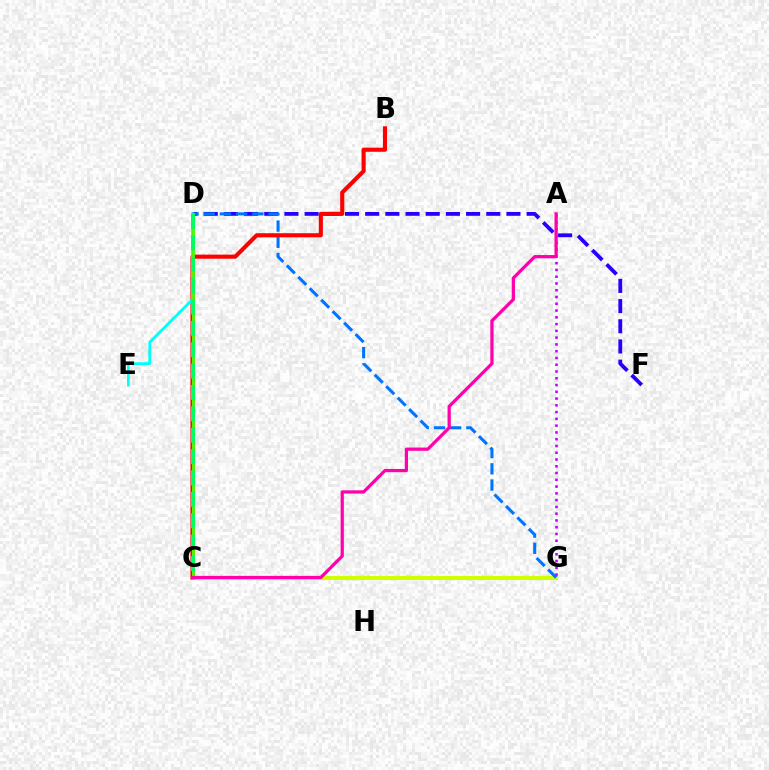{('D', 'F'): [{'color': '#2500ff', 'line_style': 'dashed', 'thickness': 2.74}], ('C', 'G'): [{'color': '#d1ff00', 'line_style': 'solid', 'thickness': 2.91}], ('D', 'G'): [{'color': '#0074ff', 'line_style': 'dashed', 'thickness': 2.2}], ('A', 'G'): [{'color': '#b900ff', 'line_style': 'dotted', 'thickness': 1.84}], ('B', 'C'): [{'color': '#ff0000', 'line_style': 'solid', 'thickness': 2.96}], ('D', 'E'): [{'color': '#00fff6', 'line_style': 'solid', 'thickness': 1.99}], ('C', 'D'): [{'color': '#ff9400', 'line_style': 'solid', 'thickness': 1.54}, {'color': '#3dff00', 'line_style': 'solid', 'thickness': 1.94}, {'color': '#00ff5c', 'line_style': 'dashed', 'thickness': 2.9}], ('A', 'C'): [{'color': '#ff00ac', 'line_style': 'solid', 'thickness': 2.33}]}